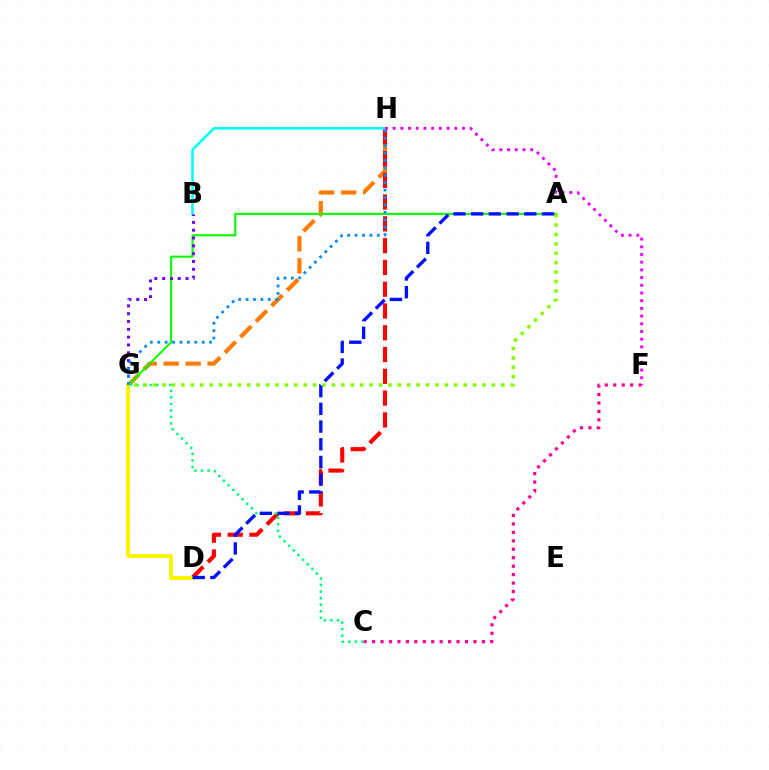{('G', 'H'): [{'color': '#ff7c00', 'line_style': 'dashed', 'thickness': 2.99}, {'color': '#008cff', 'line_style': 'dotted', 'thickness': 2.01}], ('A', 'G'): [{'color': '#08ff00', 'line_style': 'solid', 'thickness': 1.5}, {'color': '#84ff00', 'line_style': 'dotted', 'thickness': 2.56}], ('D', 'H'): [{'color': '#ff0000', 'line_style': 'dashed', 'thickness': 2.96}], ('B', 'H'): [{'color': '#00fff6', 'line_style': 'solid', 'thickness': 1.83}], ('B', 'G'): [{'color': '#7200ff', 'line_style': 'dotted', 'thickness': 2.12}], ('C', 'F'): [{'color': '#ff0094', 'line_style': 'dotted', 'thickness': 2.3}], ('D', 'G'): [{'color': '#fcf500', 'line_style': 'solid', 'thickness': 2.85}], ('C', 'G'): [{'color': '#00ff74', 'line_style': 'dotted', 'thickness': 1.78}], ('F', 'H'): [{'color': '#ee00ff', 'line_style': 'dotted', 'thickness': 2.09}], ('A', 'D'): [{'color': '#0010ff', 'line_style': 'dashed', 'thickness': 2.41}]}